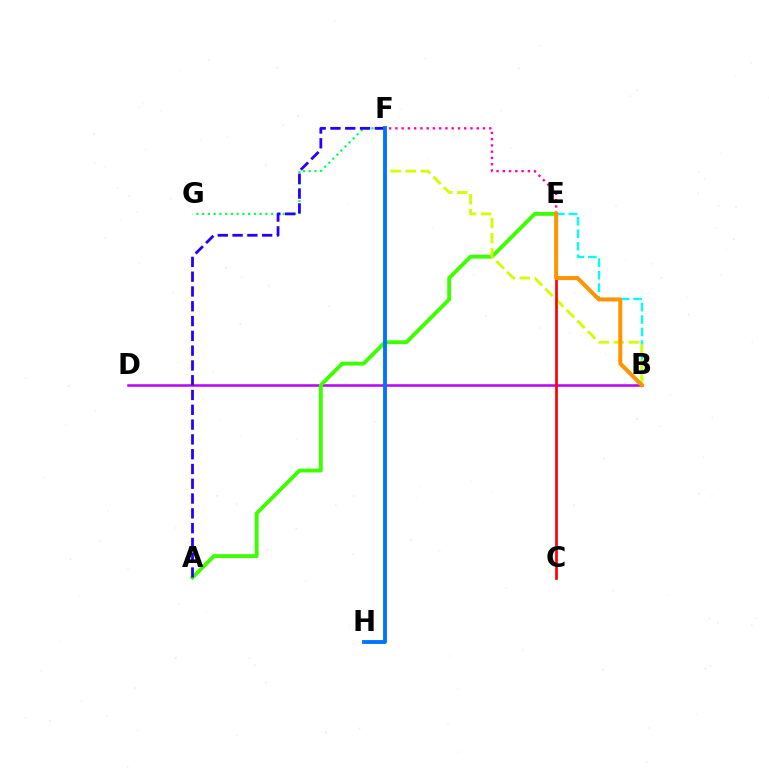{('E', 'F'): [{'color': '#ff00ac', 'line_style': 'dotted', 'thickness': 1.7}], ('B', 'D'): [{'color': '#b900ff', 'line_style': 'solid', 'thickness': 1.81}], ('B', 'E'): [{'color': '#00fff6', 'line_style': 'dashed', 'thickness': 1.7}, {'color': '#ff9400', 'line_style': 'solid', 'thickness': 2.89}], ('A', 'E'): [{'color': '#3dff00', 'line_style': 'solid', 'thickness': 2.79}], ('F', 'G'): [{'color': '#00ff5c', 'line_style': 'dotted', 'thickness': 1.56}], ('B', 'F'): [{'color': '#d1ff00', 'line_style': 'dashed', 'thickness': 2.05}], ('A', 'F'): [{'color': '#2500ff', 'line_style': 'dashed', 'thickness': 2.01}], ('C', 'E'): [{'color': '#ff0000', 'line_style': 'solid', 'thickness': 1.93}], ('F', 'H'): [{'color': '#0074ff', 'line_style': 'solid', 'thickness': 2.78}]}